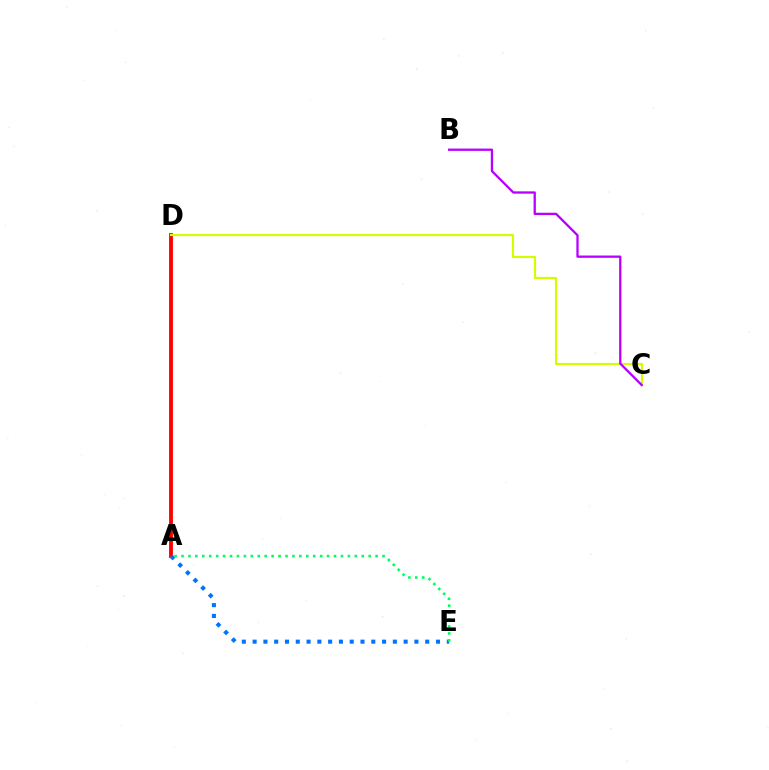{('A', 'D'): [{'color': '#ff0000', 'line_style': 'solid', 'thickness': 2.76}], ('C', 'D'): [{'color': '#d1ff00', 'line_style': 'solid', 'thickness': 1.58}], ('A', 'E'): [{'color': '#0074ff', 'line_style': 'dotted', 'thickness': 2.93}, {'color': '#00ff5c', 'line_style': 'dotted', 'thickness': 1.88}], ('B', 'C'): [{'color': '#b900ff', 'line_style': 'solid', 'thickness': 1.66}]}